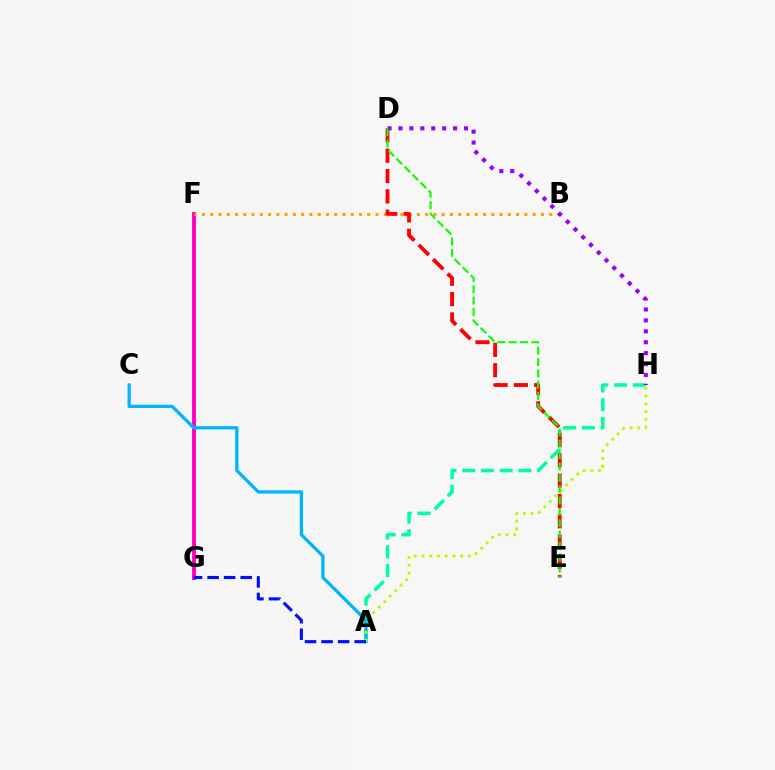{('A', 'H'): [{'color': '#00ff9d', 'line_style': 'dashed', 'thickness': 2.55}, {'color': '#b3ff00', 'line_style': 'dotted', 'thickness': 2.1}], ('F', 'G'): [{'color': '#ff00bd', 'line_style': 'solid', 'thickness': 2.79}], ('B', 'F'): [{'color': '#ffa500', 'line_style': 'dotted', 'thickness': 2.25}], ('D', 'E'): [{'color': '#ff0000', 'line_style': 'dashed', 'thickness': 2.76}, {'color': '#08ff00', 'line_style': 'dashed', 'thickness': 1.54}], ('A', 'C'): [{'color': '#00b5ff', 'line_style': 'solid', 'thickness': 2.36}], ('D', 'H'): [{'color': '#9b00ff', 'line_style': 'dotted', 'thickness': 2.97}], ('A', 'G'): [{'color': '#0010ff', 'line_style': 'dashed', 'thickness': 2.25}]}